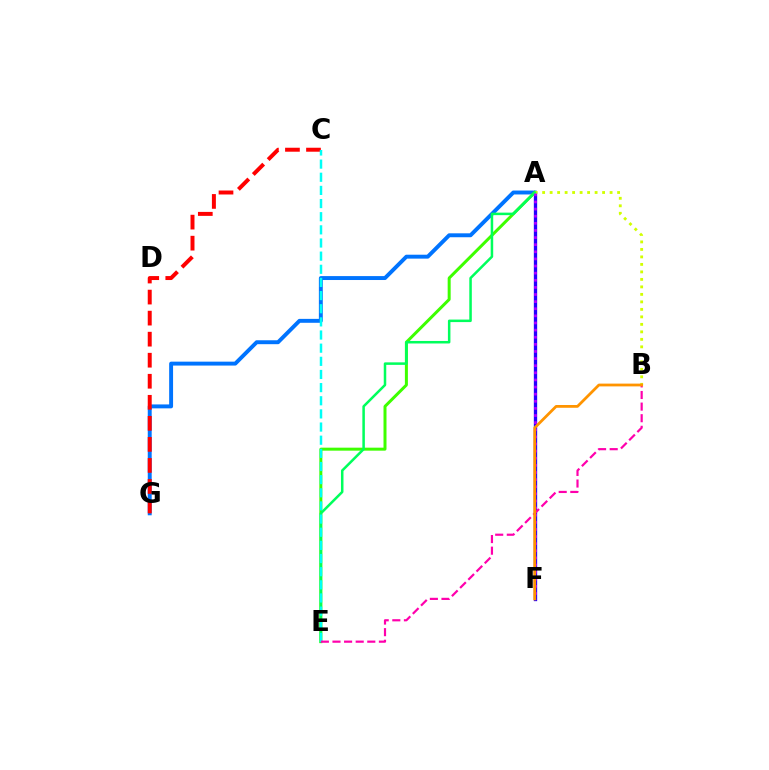{('A', 'G'): [{'color': '#0074ff', 'line_style': 'solid', 'thickness': 2.82}], ('A', 'E'): [{'color': '#3dff00', 'line_style': 'solid', 'thickness': 2.16}, {'color': '#00ff5c', 'line_style': 'solid', 'thickness': 1.81}], ('A', 'F'): [{'color': '#2500ff', 'line_style': 'solid', 'thickness': 2.39}, {'color': '#b900ff', 'line_style': 'dotted', 'thickness': 1.93}], ('C', 'G'): [{'color': '#ff0000', 'line_style': 'dashed', 'thickness': 2.86}], ('A', 'B'): [{'color': '#d1ff00', 'line_style': 'dotted', 'thickness': 2.04}], ('C', 'E'): [{'color': '#00fff6', 'line_style': 'dashed', 'thickness': 1.79}], ('B', 'E'): [{'color': '#ff00ac', 'line_style': 'dashed', 'thickness': 1.58}], ('B', 'F'): [{'color': '#ff9400', 'line_style': 'solid', 'thickness': 2.0}]}